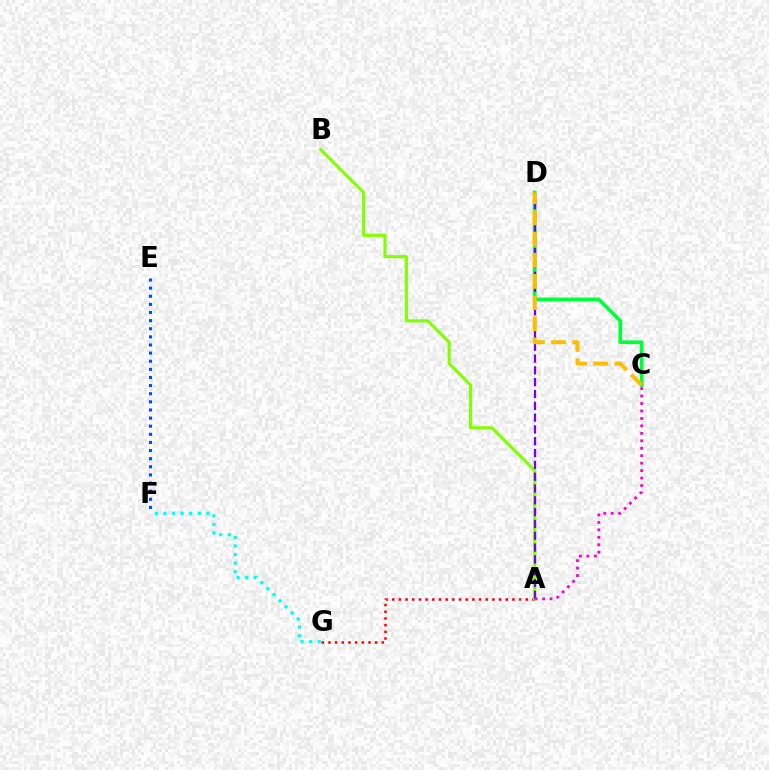{('A', 'G'): [{'color': '#ff0000', 'line_style': 'dotted', 'thickness': 1.81}], ('E', 'F'): [{'color': '#004bff', 'line_style': 'dotted', 'thickness': 2.21}], ('C', 'D'): [{'color': '#00ff39', 'line_style': 'solid', 'thickness': 2.66}, {'color': '#ffbd00', 'line_style': 'dashed', 'thickness': 2.88}], ('A', 'B'): [{'color': '#84ff00', 'line_style': 'solid', 'thickness': 2.25}], ('A', 'D'): [{'color': '#7200ff', 'line_style': 'dashed', 'thickness': 1.61}], ('F', 'G'): [{'color': '#00fff6', 'line_style': 'dotted', 'thickness': 2.33}], ('A', 'C'): [{'color': '#ff00cf', 'line_style': 'dotted', 'thickness': 2.03}]}